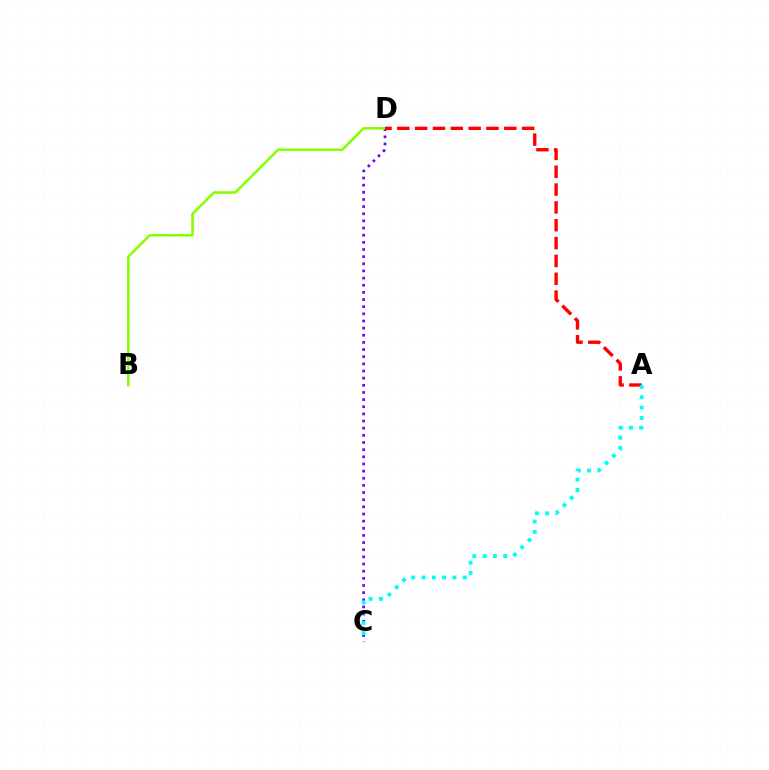{('C', 'D'): [{'color': '#7200ff', 'line_style': 'dotted', 'thickness': 1.94}], ('B', 'D'): [{'color': '#84ff00', 'line_style': 'solid', 'thickness': 1.83}], ('A', 'D'): [{'color': '#ff0000', 'line_style': 'dashed', 'thickness': 2.42}], ('A', 'C'): [{'color': '#00fff6', 'line_style': 'dotted', 'thickness': 2.8}]}